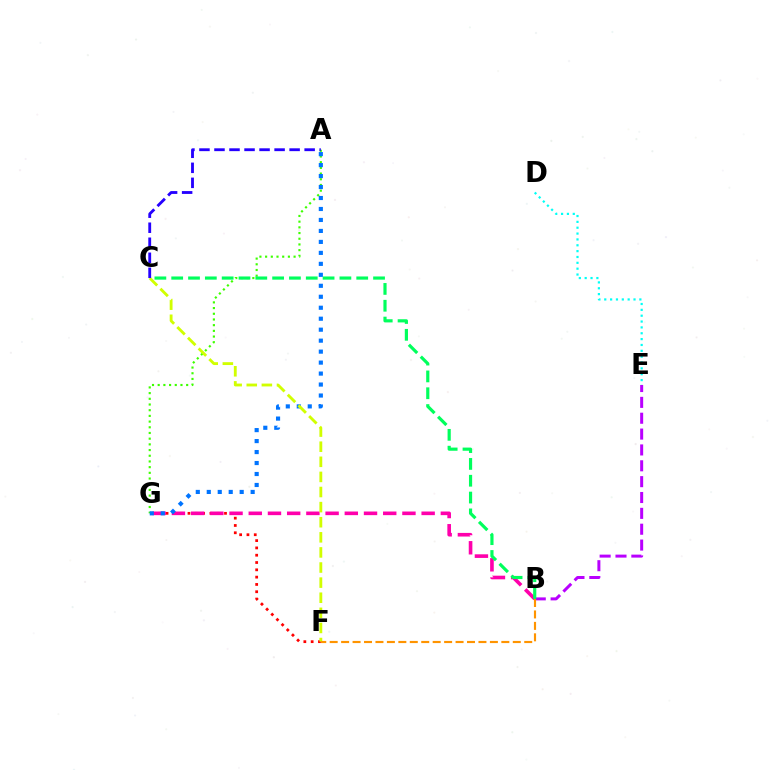{('F', 'G'): [{'color': '#ff0000', 'line_style': 'dotted', 'thickness': 1.98}], ('A', 'G'): [{'color': '#3dff00', 'line_style': 'dotted', 'thickness': 1.55}, {'color': '#0074ff', 'line_style': 'dotted', 'thickness': 2.98}], ('B', 'G'): [{'color': '#ff00ac', 'line_style': 'dashed', 'thickness': 2.61}], ('B', 'E'): [{'color': '#b900ff', 'line_style': 'dashed', 'thickness': 2.15}], ('B', 'C'): [{'color': '#00ff5c', 'line_style': 'dashed', 'thickness': 2.29}], ('C', 'F'): [{'color': '#d1ff00', 'line_style': 'dashed', 'thickness': 2.05}], ('A', 'C'): [{'color': '#2500ff', 'line_style': 'dashed', 'thickness': 2.04}], ('D', 'E'): [{'color': '#00fff6', 'line_style': 'dotted', 'thickness': 1.59}], ('B', 'F'): [{'color': '#ff9400', 'line_style': 'dashed', 'thickness': 1.55}]}